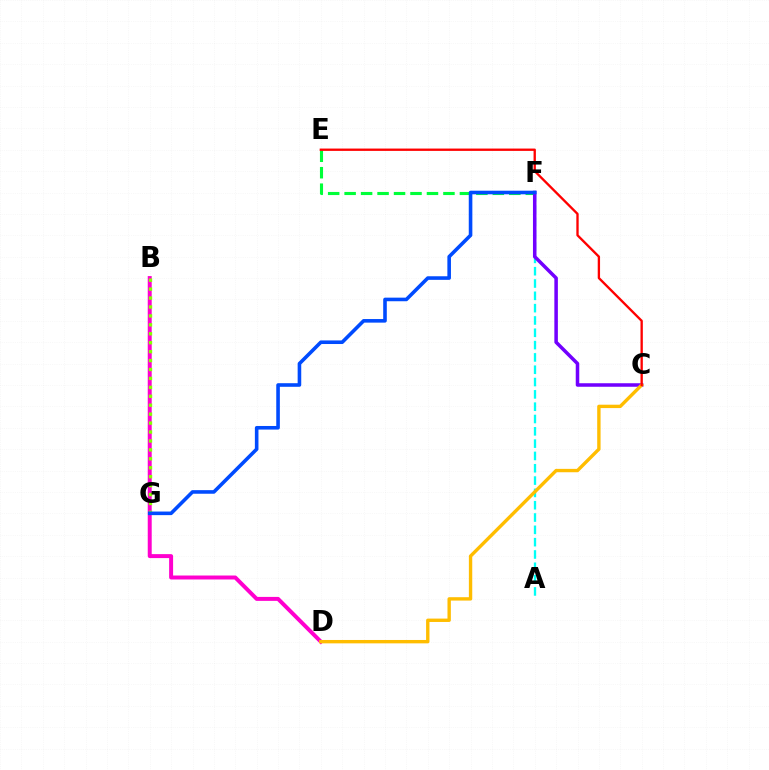{('A', 'F'): [{'color': '#00fff6', 'line_style': 'dashed', 'thickness': 1.67}], ('B', 'D'): [{'color': '#ff00cf', 'line_style': 'solid', 'thickness': 2.86}], ('E', 'F'): [{'color': '#00ff39', 'line_style': 'dashed', 'thickness': 2.24}], ('C', 'F'): [{'color': '#7200ff', 'line_style': 'solid', 'thickness': 2.53}], ('C', 'D'): [{'color': '#ffbd00', 'line_style': 'solid', 'thickness': 2.43}], ('C', 'E'): [{'color': '#ff0000', 'line_style': 'solid', 'thickness': 1.68}], ('B', 'G'): [{'color': '#84ff00', 'line_style': 'dotted', 'thickness': 2.43}], ('F', 'G'): [{'color': '#004bff', 'line_style': 'solid', 'thickness': 2.59}]}